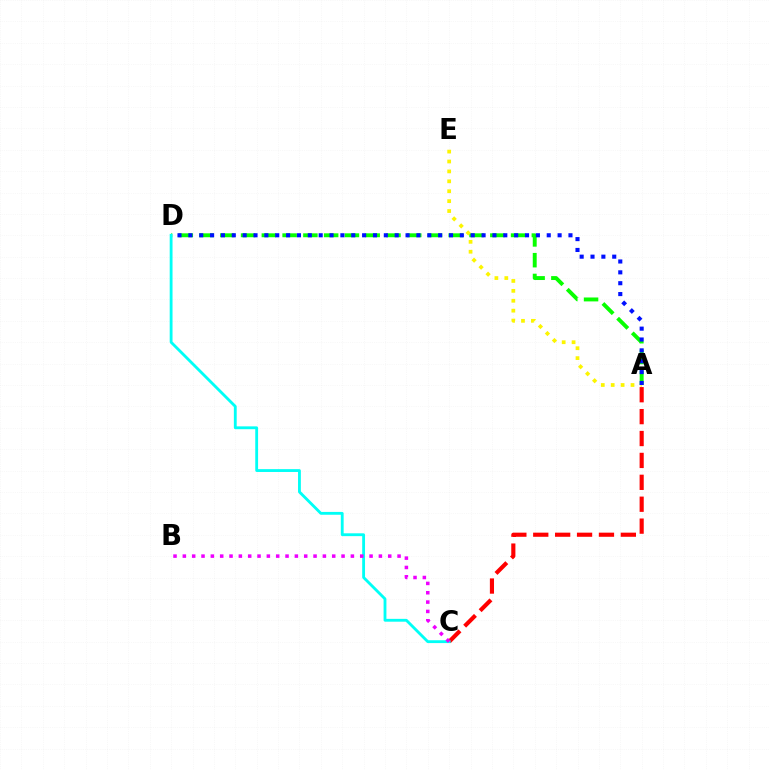{('A', 'D'): [{'color': '#08ff00', 'line_style': 'dashed', 'thickness': 2.82}, {'color': '#0010ff', 'line_style': 'dotted', 'thickness': 2.95}], ('A', 'E'): [{'color': '#fcf500', 'line_style': 'dotted', 'thickness': 2.69}], ('A', 'C'): [{'color': '#ff0000', 'line_style': 'dashed', 'thickness': 2.98}], ('C', 'D'): [{'color': '#00fff6', 'line_style': 'solid', 'thickness': 2.04}], ('B', 'C'): [{'color': '#ee00ff', 'line_style': 'dotted', 'thickness': 2.54}]}